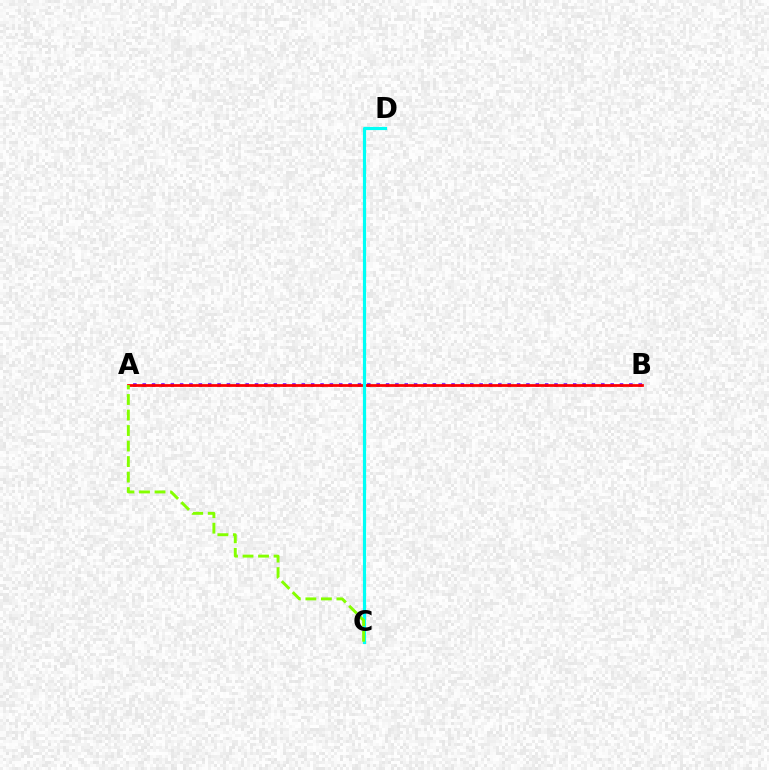{('A', 'B'): [{'color': '#7200ff', 'line_style': 'dotted', 'thickness': 2.54}, {'color': '#ff0000', 'line_style': 'solid', 'thickness': 1.98}], ('C', 'D'): [{'color': '#00fff6', 'line_style': 'solid', 'thickness': 2.29}], ('A', 'C'): [{'color': '#84ff00', 'line_style': 'dashed', 'thickness': 2.11}]}